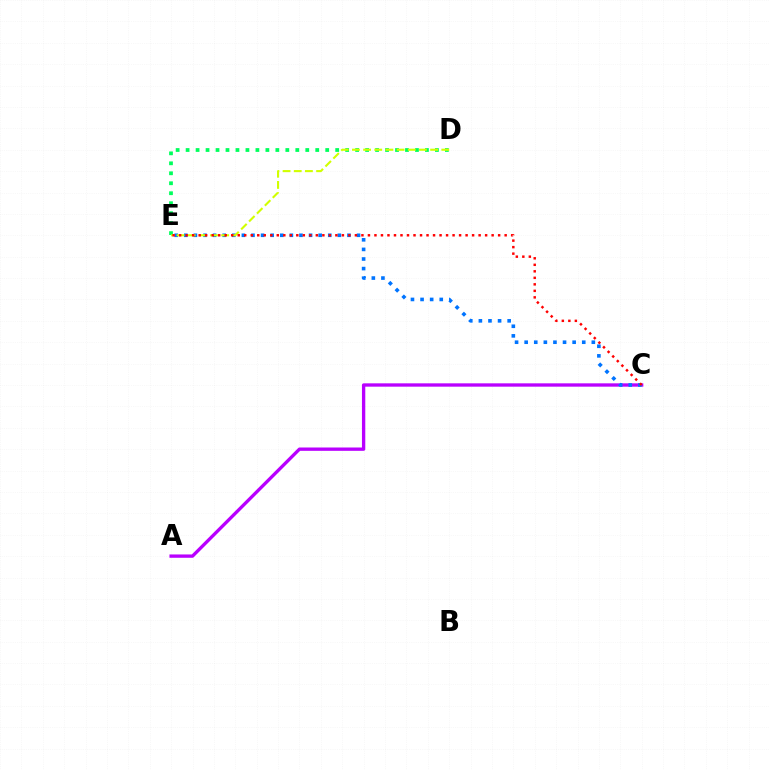{('A', 'C'): [{'color': '#b900ff', 'line_style': 'solid', 'thickness': 2.4}], ('C', 'E'): [{'color': '#0074ff', 'line_style': 'dotted', 'thickness': 2.61}, {'color': '#ff0000', 'line_style': 'dotted', 'thickness': 1.77}], ('D', 'E'): [{'color': '#00ff5c', 'line_style': 'dotted', 'thickness': 2.71}, {'color': '#d1ff00', 'line_style': 'dashed', 'thickness': 1.52}]}